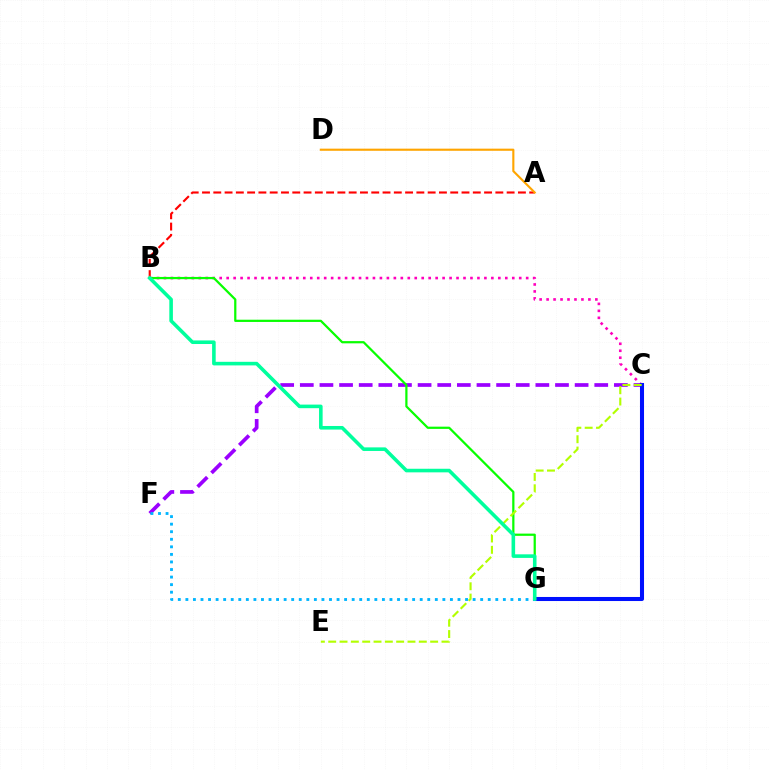{('B', 'C'): [{'color': '#ff00bd', 'line_style': 'dotted', 'thickness': 1.89}], ('C', 'F'): [{'color': '#9b00ff', 'line_style': 'dashed', 'thickness': 2.67}], ('C', 'G'): [{'color': '#0010ff', 'line_style': 'solid', 'thickness': 2.92}], ('B', 'G'): [{'color': '#08ff00', 'line_style': 'solid', 'thickness': 1.61}, {'color': '#00ff9d', 'line_style': 'solid', 'thickness': 2.58}], ('F', 'G'): [{'color': '#00b5ff', 'line_style': 'dotted', 'thickness': 2.05}], ('C', 'E'): [{'color': '#b3ff00', 'line_style': 'dashed', 'thickness': 1.54}], ('A', 'B'): [{'color': '#ff0000', 'line_style': 'dashed', 'thickness': 1.53}], ('A', 'D'): [{'color': '#ffa500', 'line_style': 'solid', 'thickness': 1.53}]}